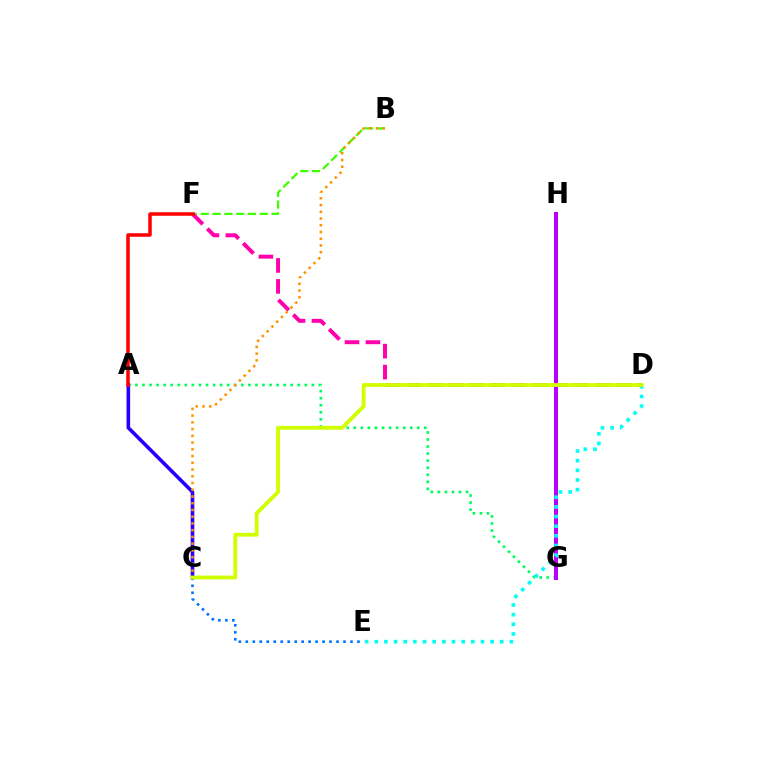{('B', 'F'): [{'color': '#3dff00', 'line_style': 'dashed', 'thickness': 1.6}], ('A', 'G'): [{'color': '#00ff5c', 'line_style': 'dotted', 'thickness': 1.92}], ('D', 'F'): [{'color': '#ff00ac', 'line_style': 'dashed', 'thickness': 2.85}], ('A', 'C'): [{'color': '#2500ff', 'line_style': 'solid', 'thickness': 2.59}], ('C', 'E'): [{'color': '#0074ff', 'line_style': 'dotted', 'thickness': 1.9}], ('B', 'C'): [{'color': '#ff9400', 'line_style': 'dotted', 'thickness': 1.83}], ('G', 'H'): [{'color': '#b900ff', 'line_style': 'solid', 'thickness': 2.88}], ('D', 'E'): [{'color': '#00fff6', 'line_style': 'dotted', 'thickness': 2.62}], ('C', 'D'): [{'color': '#d1ff00', 'line_style': 'solid', 'thickness': 2.75}], ('A', 'F'): [{'color': '#ff0000', 'line_style': 'solid', 'thickness': 2.54}]}